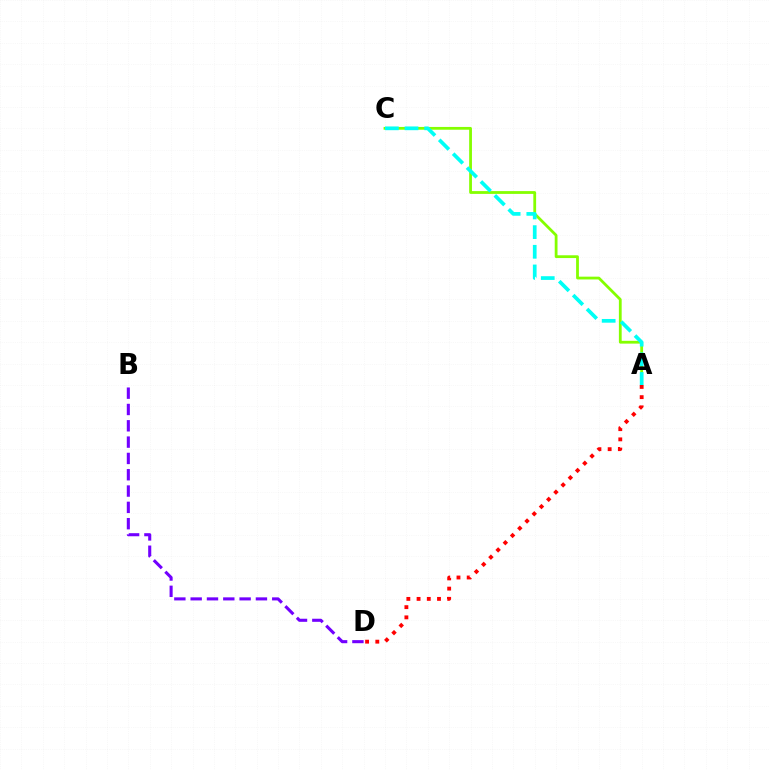{('A', 'C'): [{'color': '#84ff00', 'line_style': 'solid', 'thickness': 2.01}, {'color': '#00fff6', 'line_style': 'dashed', 'thickness': 2.67}], ('B', 'D'): [{'color': '#7200ff', 'line_style': 'dashed', 'thickness': 2.22}], ('A', 'D'): [{'color': '#ff0000', 'line_style': 'dotted', 'thickness': 2.78}]}